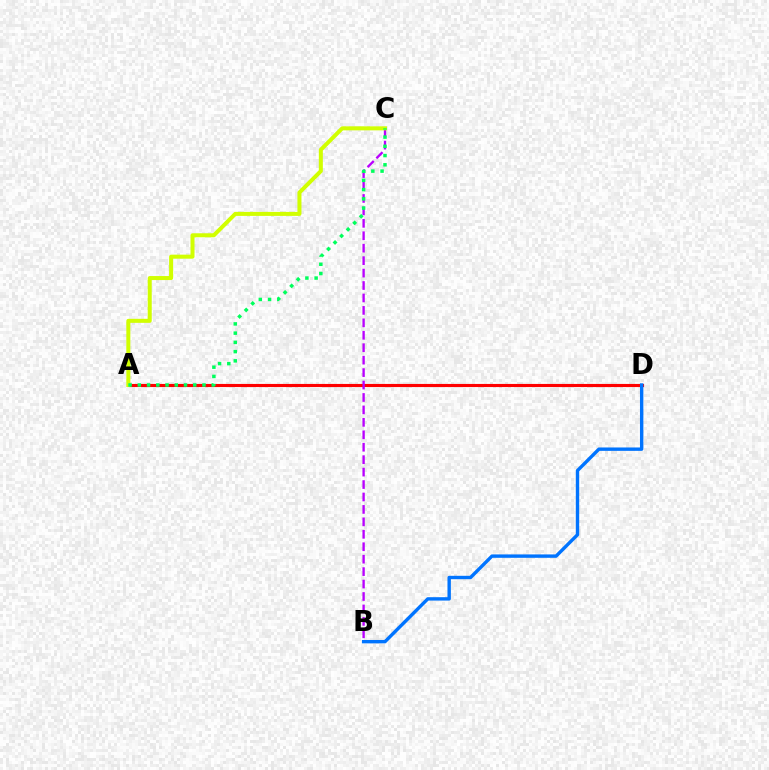{('A', 'D'): [{'color': '#ff0000', 'line_style': 'solid', 'thickness': 2.25}], ('B', 'C'): [{'color': '#b900ff', 'line_style': 'dashed', 'thickness': 1.69}], ('A', 'C'): [{'color': '#d1ff00', 'line_style': 'solid', 'thickness': 2.89}, {'color': '#00ff5c', 'line_style': 'dotted', 'thickness': 2.51}], ('B', 'D'): [{'color': '#0074ff', 'line_style': 'solid', 'thickness': 2.44}]}